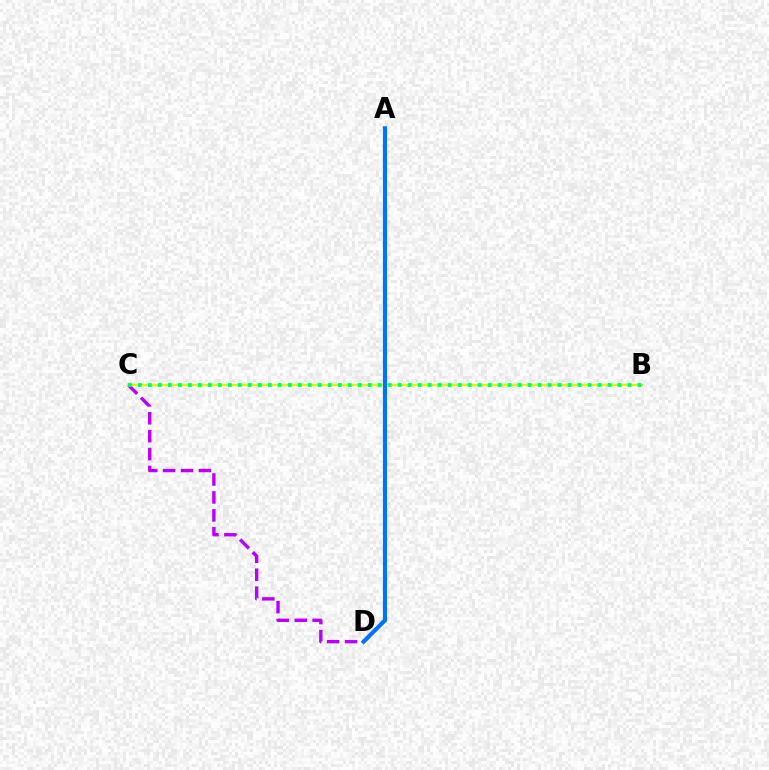{('C', 'D'): [{'color': '#b900ff', 'line_style': 'dashed', 'thickness': 2.43}], ('B', 'C'): [{'color': '#d1ff00', 'line_style': 'solid', 'thickness': 1.67}, {'color': '#00ff5c', 'line_style': 'dotted', 'thickness': 2.71}], ('A', 'D'): [{'color': '#ff0000', 'line_style': 'solid', 'thickness': 1.71}, {'color': '#0074ff', 'line_style': 'solid', 'thickness': 2.99}]}